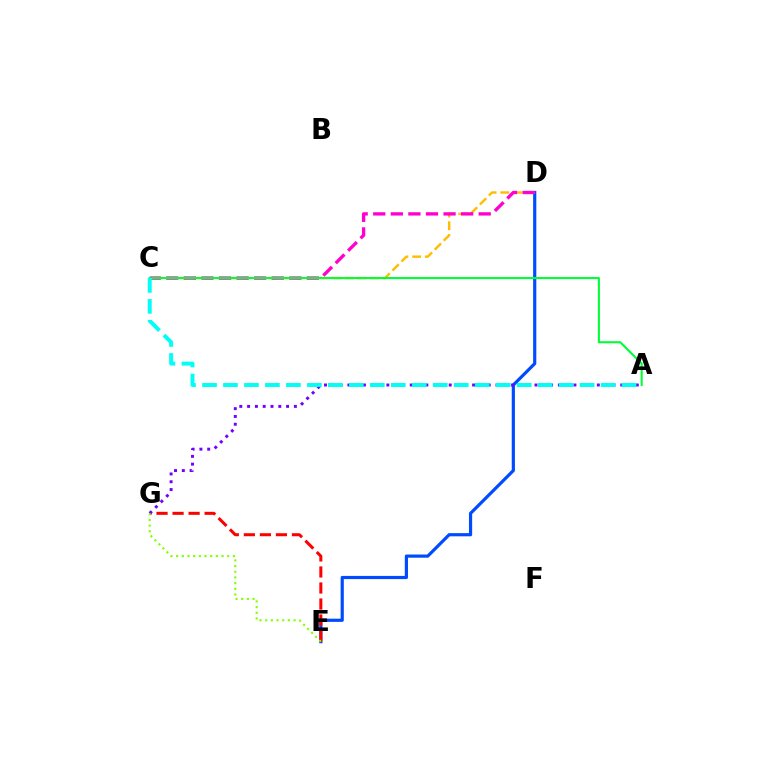{('D', 'E'): [{'color': '#004bff', 'line_style': 'solid', 'thickness': 2.29}], ('E', 'G'): [{'color': '#ff0000', 'line_style': 'dashed', 'thickness': 2.18}, {'color': '#84ff00', 'line_style': 'dotted', 'thickness': 1.54}], ('A', 'G'): [{'color': '#7200ff', 'line_style': 'dotted', 'thickness': 2.12}], ('C', 'D'): [{'color': '#ffbd00', 'line_style': 'dashed', 'thickness': 1.73}, {'color': '#ff00cf', 'line_style': 'dashed', 'thickness': 2.39}], ('A', 'C'): [{'color': '#00ff39', 'line_style': 'solid', 'thickness': 1.51}, {'color': '#00fff6', 'line_style': 'dashed', 'thickness': 2.85}]}